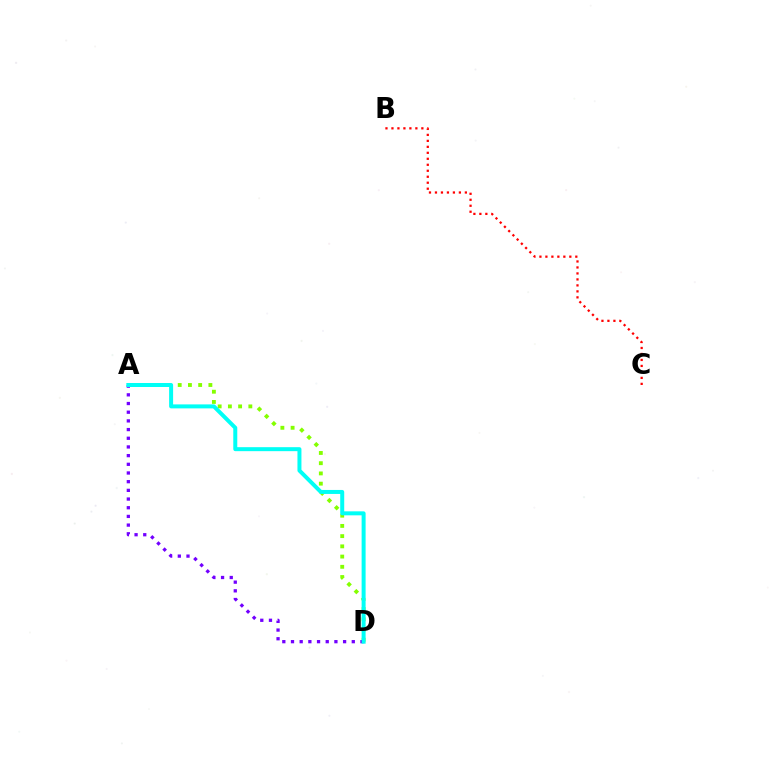{('A', 'D'): [{'color': '#84ff00', 'line_style': 'dotted', 'thickness': 2.78}, {'color': '#7200ff', 'line_style': 'dotted', 'thickness': 2.36}, {'color': '#00fff6', 'line_style': 'solid', 'thickness': 2.87}], ('B', 'C'): [{'color': '#ff0000', 'line_style': 'dotted', 'thickness': 1.63}]}